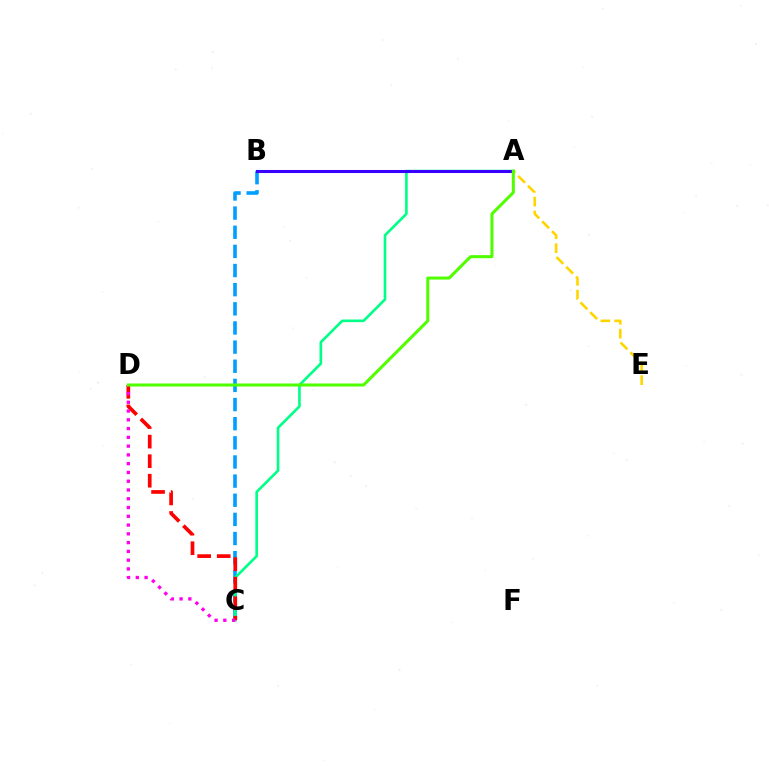{('B', 'C'): [{'color': '#009eff', 'line_style': 'dashed', 'thickness': 2.6}], ('A', 'C'): [{'color': '#00ff86', 'line_style': 'solid', 'thickness': 1.89}], ('C', 'D'): [{'color': '#ff0000', 'line_style': 'dashed', 'thickness': 2.66}, {'color': '#ff00ed', 'line_style': 'dotted', 'thickness': 2.38}], ('A', 'B'): [{'color': '#3700ff', 'line_style': 'solid', 'thickness': 2.2}], ('A', 'E'): [{'color': '#ffd500', 'line_style': 'dashed', 'thickness': 1.88}], ('A', 'D'): [{'color': '#4fff00', 'line_style': 'solid', 'thickness': 2.18}]}